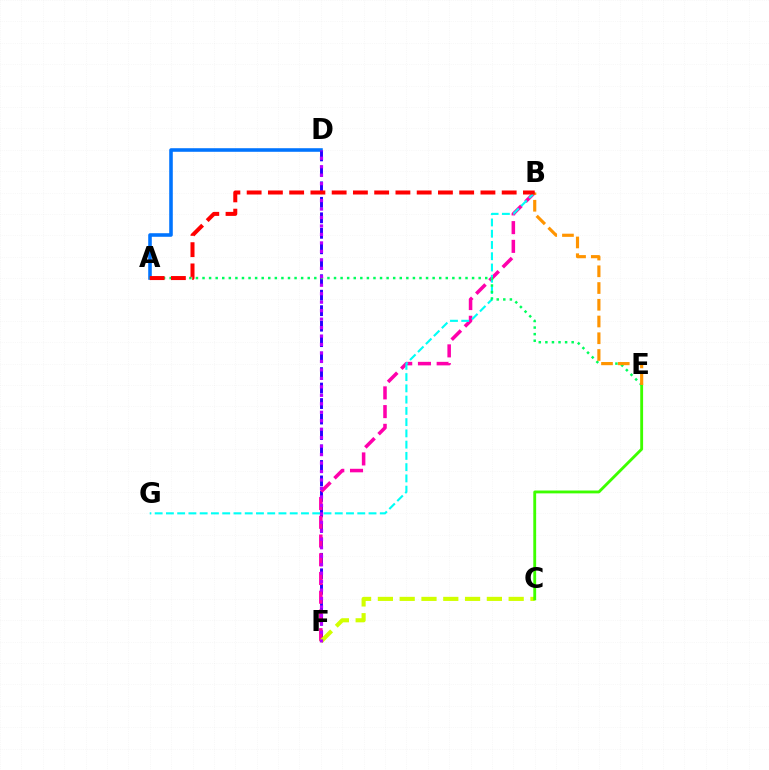{('A', 'D'): [{'color': '#0074ff', 'line_style': 'solid', 'thickness': 2.57}], ('D', 'F'): [{'color': '#2500ff', 'line_style': 'dashed', 'thickness': 2.1}, {'color': '#b900ff', 'line_style': 'dotted', 'thickness': 2.3}], ('B', 'F'): [{'color': '#ff00ac', 'line_style': 'dashed', 'thickness': 2.54}], ('B', 'G'): [{'color': '#00fff6', 'line_style': 'dashed', 'thickness': 1.53}], ('C', 'F'): [{'color': '#d1ff00', 'line_style': 'dashed', 'thickness': 2.96}], ('C', 'E'): [{'color': '#3dff00', 'line_style': 'solid', 'thickness': 2.05}], ('A', 'E'): [{'color': '#00ff5c', 'line_style': 'dotted', 'thickness': 1.79}], ('B', 'E'): [{'color': '#ff9400', 'line_style': 'dashed', 'thickness': 2.27}], ('A', 'B'): [{'color': '#ff0000', 'line_style': 'dashed', 'thickness': 2.89}]}